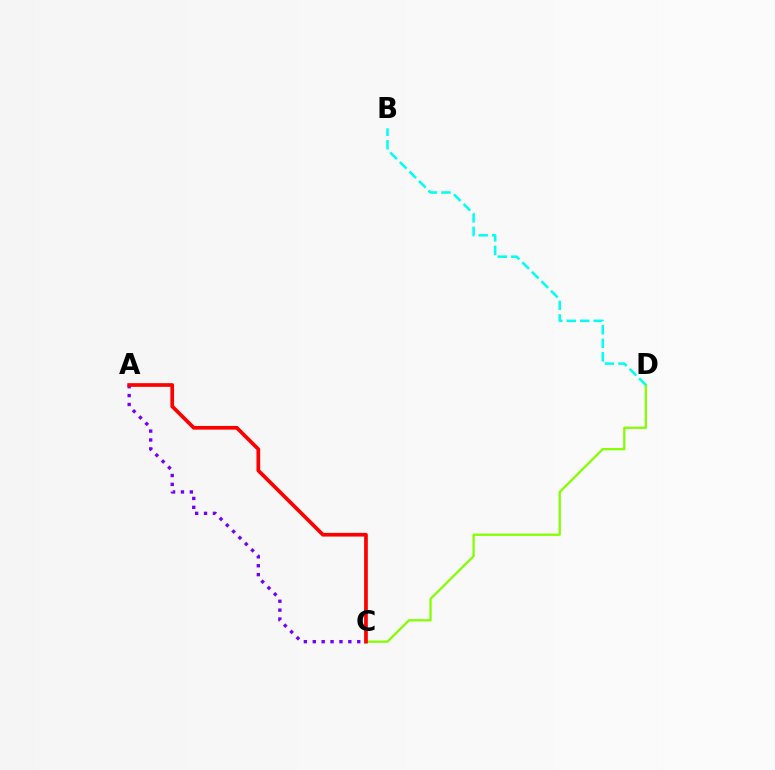{('A', 'C'): [{'color': '#7200ff', 'line_style': 'dotted', 'thickness': 2.42}, {'color': '#ff0000', 'line_style': 'solid', 'thickness': 2.67}], ('C', 'D'): [{'color': '#84ff00', 'line_style': 'solid', 'thickness': 1.63}], ('B', 'D'): [{'color': '#00fff6', 'line_style': 'dashed', 'thickness': 1.83}]}